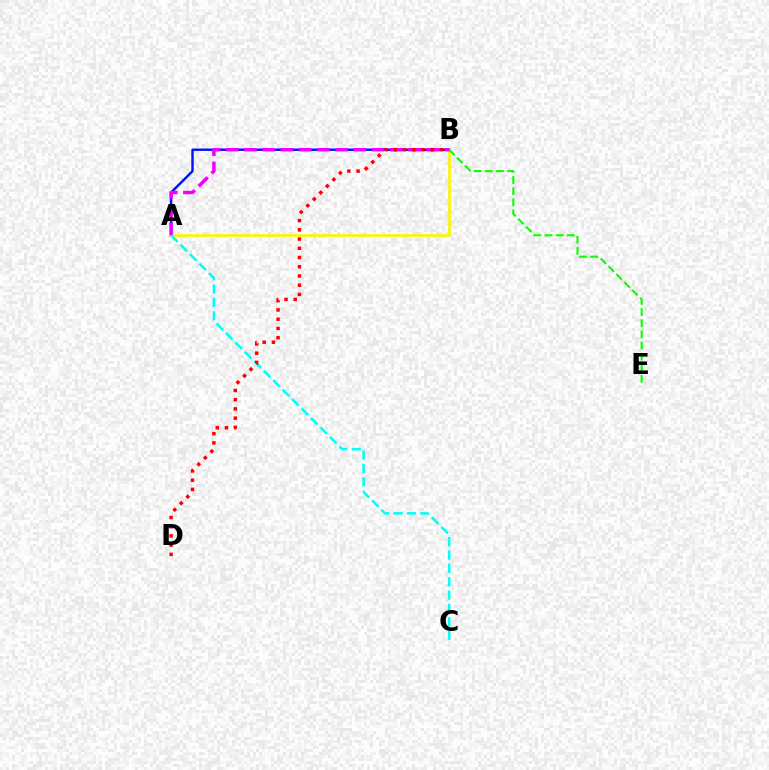{('A', 'B'): [{'color': '#0010ff', 'line_style': 'solid', 'thickness': 1.73}, {'color': '#fcf500', 'line_style': 'solid', 'thickness': 1.91}, {'color': '#ee00ff', 'line_style': 'dashed', 'thickness': 2.48}], ('B', 'E'): [{'color': '#08ff00', 'line_style': 'dashed', 'thickness': 1.51}], ('A', 'C'): [{'color': '#00fff6', 'line_style': 'dashed', 'thickness': 1.82}], ('B', 'D'): [{'color': '#ff0000', 'line_style': 'dotted', 'thickness': 2.51}]}